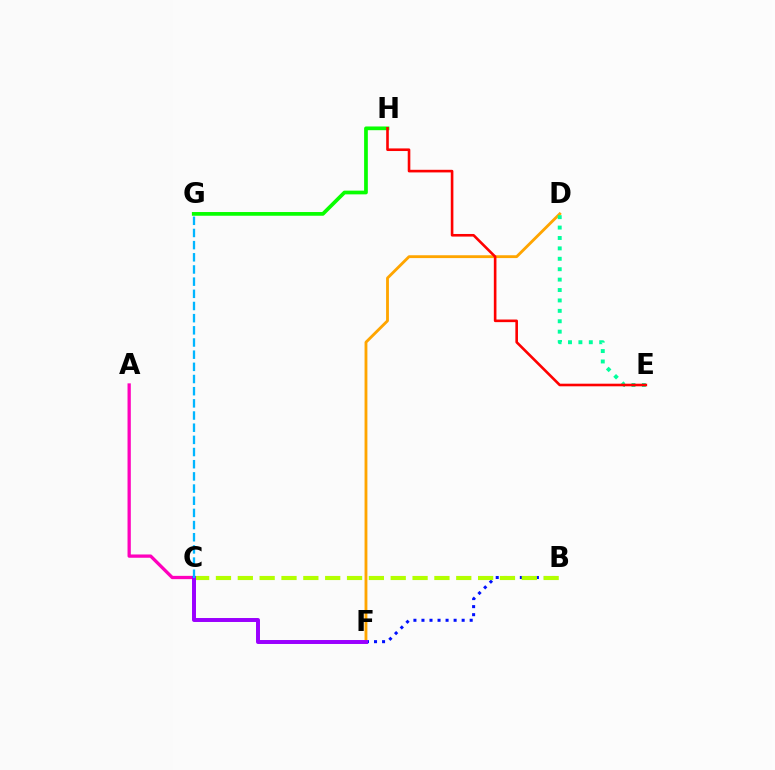{('B', 'F'): [{'color': '#0010ff', 'line_style': 'dotted', 'thickness': 2.18}], ('A', 'C'): [{'color': '#ff00bd', 'line_style': 'solid', 'thickness': 2.37}], ('G', 'H'): [{'color': '#08ff00', 'line_style': 'solid', 'thickness': 2.68}], ('D', 'F'): [{'color': '#ffa500', 'line_style': 'solid', 'thickness': 2.04}], ('B', 'C'): [{'color': '#b3ff00', 'line_style': 'dashed', 'thickness': 2.97}], ('D', 'E'): [{'color': '#00ff9d', 'line_style': 'dotted', 'thickness': 2.83}], ('E', 'H'): [{'color': '#ff0000', 'line_style': 'solid', 'thickness': 1.88}], ('C', 'F'): [{'color': '#9b00ff', 'line_style': 'solid', 'thickness': 2.85}], ('C', 'G'): [{'color': '#00b5ff', 'line_style': 'dashed', 'thickness': 1.65}]}